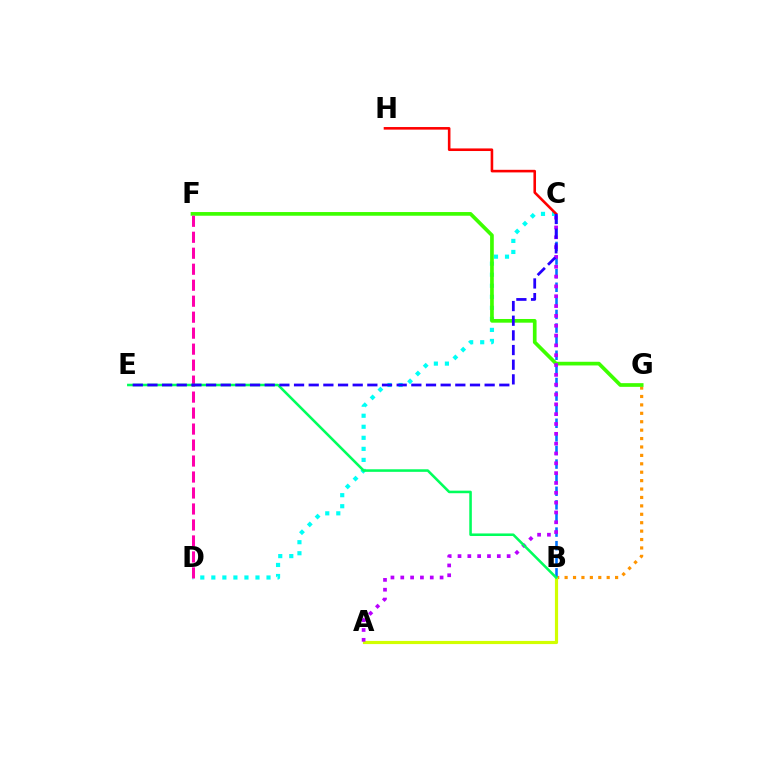{('C', 'D'): [{'color': '#00fff6', 'line_style': 'dotted', 'thickness': 3.0}], ('B', 'G'): [{'color': '#ff9400', 'line_style': 'dotted', 'thickness': 2.29}], ('F', 'G'): [{'color': '#3dff00', 'line_style': 'solid', 'thickness': 2.65}], ('B', 'C'): [{'color': '#0074ff', 'line_style': 'dashed', 'thickness': 1.85}], ('A', 'B'): [{'color': '#d1ff00', 'line_style': 'solid', 'thickness': 2.28}], ('A', 'C'): [{'color': '#b900ff', 'line_style': 'dotted', 'thickness': 2.67}], ('C', 'H'): [{'color': '#ff0000', 'line_style': 'solid', 'thickness': 1.87}], ('D', 'F'): [{'color': '#ff00ac', 'line_style': 'dashed', 'thickness': 2.17}], ('B', 'E'): [{'color': '#00ff5c', 'line_style': 'solid', 'thickness': 1.84}], ('C', 'E'): [{'color': '#2500ff', 'line_style': 'dashed', 'thickness': 1.99}]}